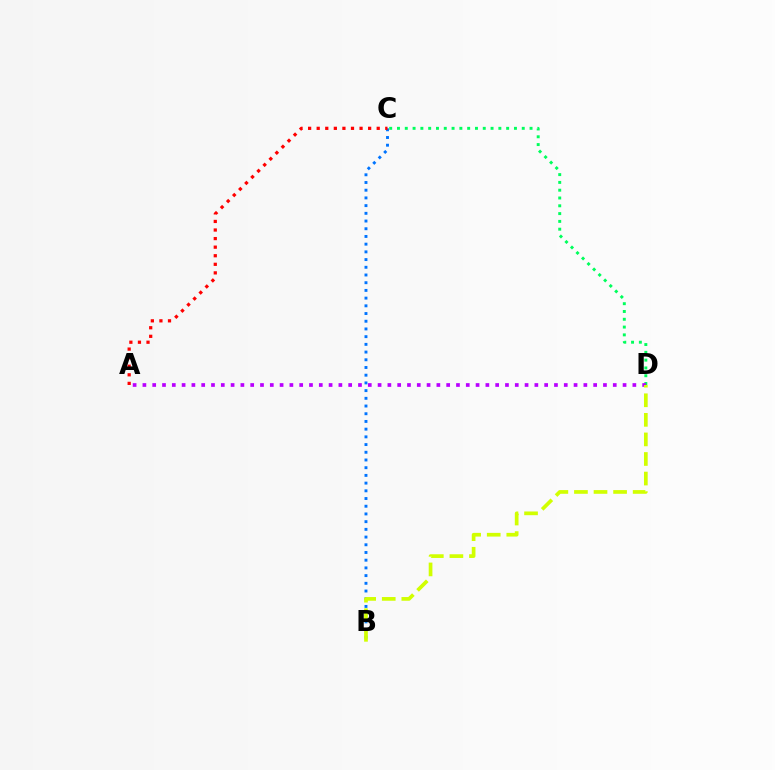{('B', 'C'): [{'color': '#0074ff', 'line_style': 'dotted', 'thickness': 2.09}], ('C', 'D'): [{'color': '#00ff5c', 'line_style': 'dotted', 'thickness': 2.12}], ('A', 'D'): [{'color': '#b900ff', 'line_style': 'dotted', 'thickness': 2.66}], ('A', 'C'): [{'color': '#ff0000', 'line_style': 'dotted', 'thickness': 2.33}], ('B', 'D'): [{'color': '#d1ff00', 'line_style': 'dashed', 'thickness': 2.66}]}